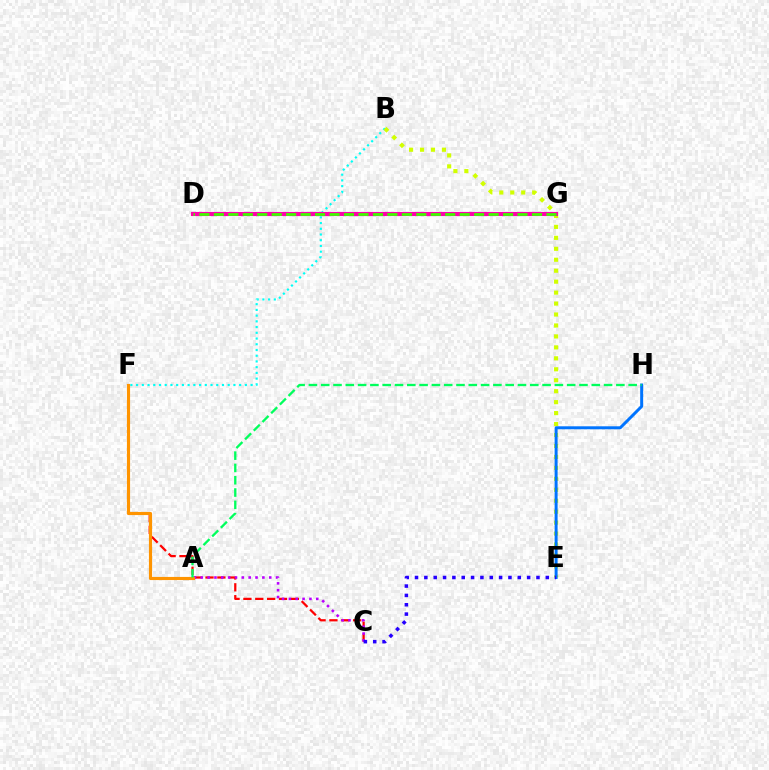{('B', 'F'): [{'color': '#00fff6', 'line_style': 'dotted', 'thickness': 1.56}], ('B', 'E'): [{'color': '#d1ff00', 'line_style': 'dotted', 'thickness': 2.98}], ('C', 'F'): [{'color': '#ff0000', 'line_style': 'dashed', 'thickness': 1.61}], ('E', 'H'): [{'color': '#0074ff', 'line_style': 'solid', 'thickness': 2.14}], ('A', 'C'): [{'color': '#b900ff', 'line_style': 'dotted', 'thickness': 1.86}], ('C', 'E'): [{'color': '#2500ff', 'line_style': 'dotted', 'thickness': 2.54}], ('D', 'G'): [{'color': '#ff00ac', 'line_style': 'solid', 'thickness': 2.98}, {'color': '#3dff00', 'line_style': 'dashed', 'thickness': 1.96}], ('A', 'F'): [{'color': '#ff9400', 'line_style': 'solid', 'thickness': 2.26}], ('A', 'H'): [{'color': '#00ff5c', 'line_style': 'dashed', 'thickness': 1.67}]}